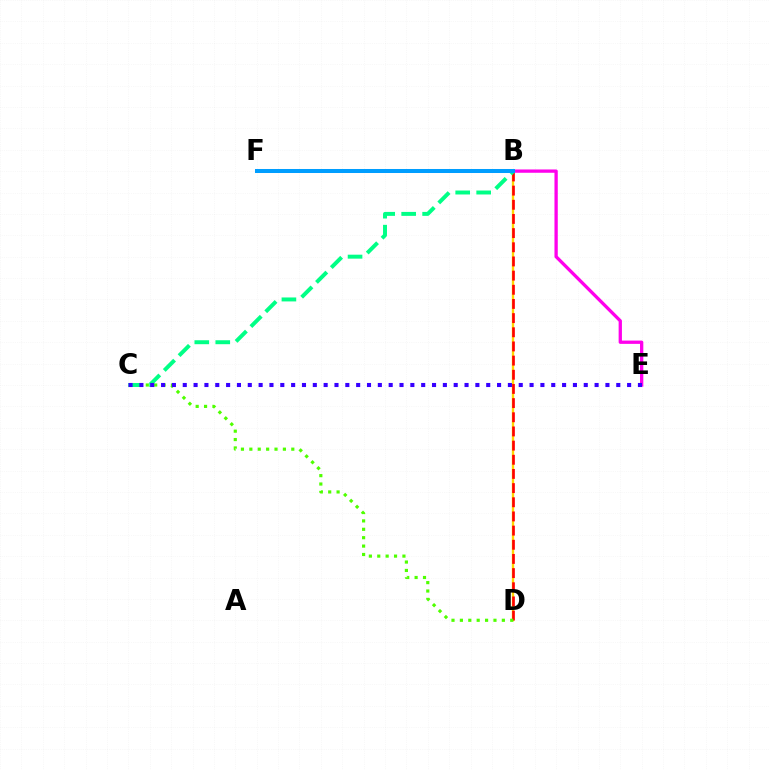{('B', 'E'): [{'color': '#ff00ed', 'line_style': 'solid', 'thickness': 2.38}], ('B', 'D'): [{'color': '#ffd500', 'line_style': 'solid', 'thickness': 1.7}, {'color': '#ff0000', 'line_style': 'dashed', 'thickness': 1.92}], ('C', 'D'): [{'color': '#4fff00', 'line_style': 'dotted', 'thickness': 2.28}], ('B', 'C'): [{'color': '#00ff86', 'line_style': 'dashed', 'thickness': 2.85}], ('C', 'E'): [{'color': '#3700ff', 'line_style': 'dotted', 'thickness': 2.94}], ('B', 'F'): [{'color': '#009eff', 'line_style': 'solid', 'thickness': 2.89}]}